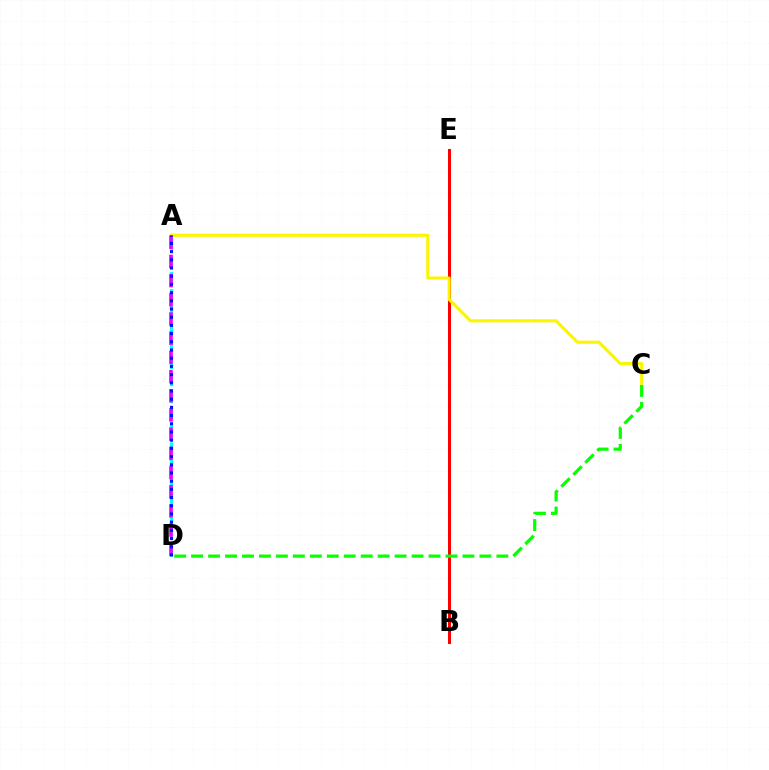{('A', 'D'): [{'color': '#00fff6', 'line_style': 'dashed', 'thickness': 2.31}, {'color': '#ee00ff', 'line_style': 'dashed', 'thickness': 2.61}, {'color': '#0010ff', 'line_style': 'dotted', 'thickness': 2.23}], ('B', 'E'): [{'color': '#ff0000', 'line_style': 'solid', 'thickness': 2.17}], ('A', 'C'): [{'color': '#fcf500', 'line_style': 'solid', 'thickness': 2.22}], ('C', 'D'): [{'color': '#08ff00', 'line_style': 'dashed', 'thickness': 2.3}]}